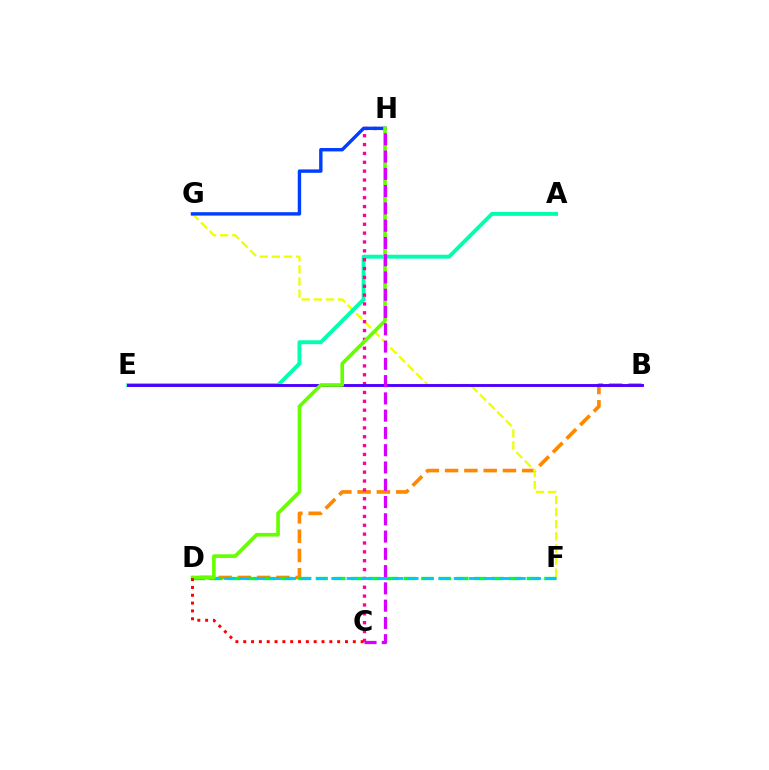{('B', 'D'): [{'color': '#ff8800', 'line_style': 'dashed', 'thickness': 2.62}], ('F', 'G'): [{'color': '#eeff00', 'line_style': 'dashed', 'thickness': 1.64}], ('A', 'E'): [{'color': '#00ffaf', 'line_style': 'solid', 'thickness': 2.82}], ('D', 'F'): [{'color': '#00ff27', 'line_style': 'dashed', 'thickness': 2.39}, {'color': '#00c7ff', 'line_style': 'dashed', 'thickness': 2.08}], ('C', 'H'): [{'color': '#ff00a0', 'line_style': 'dotted', 'thickness': 2.41}, {'color': '#d600ff', 'line_style': 'dashed', 'thickness': 2.35}], ('G', 'H'): [{'color': '#003fff', 'line_style': 'solid', 'thickness': 2.45}], ('B', 'E'): [{'color': '#4f00ff', 'line_style': 'solid', 'thickness': 2.09}], ('D', 'H'): [{'color': '#66ff00', 'line_style': 'solid', 'thickness': 2.63}], ('C', 'D'): [{'color': '#ff0000', 'line_style': 'dotted', 'thickness': 2.13}]}